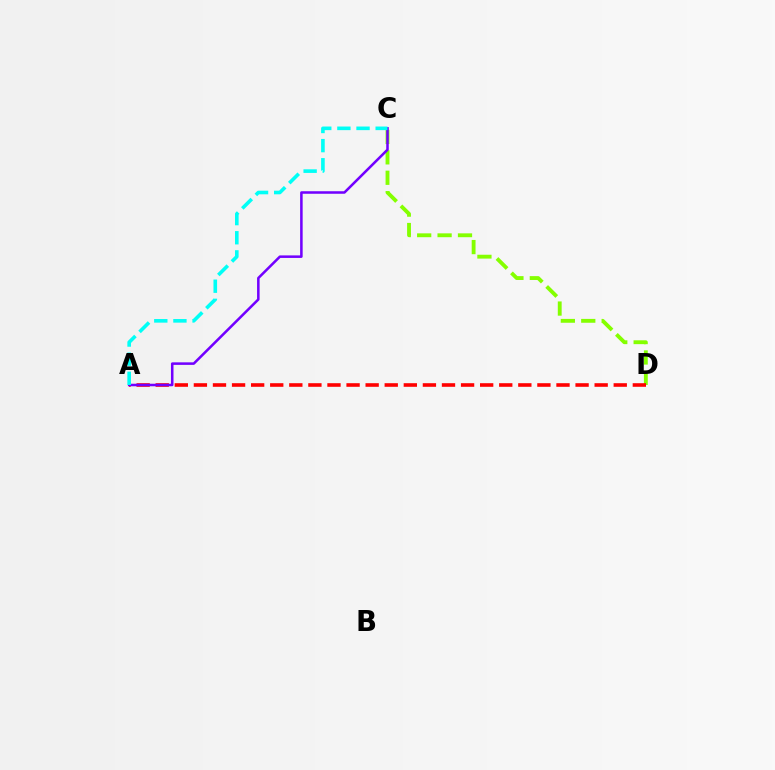{('C', 'D'): [{'color': '#84ff00', 'line_style': 'dashed', 'thickness': 2.77}], ('A', 'D'): [{'color': '#ff0000', 'line_style': 'dashed', 'thickness': 2.59}], ('A', 'C'): [{'color': '#7200ff', 'line_style': 'solid', 'thickness': 1.83}, {'color': '#00fff6', 'line_style': 'dashed', 'thickness': 2.6}]}